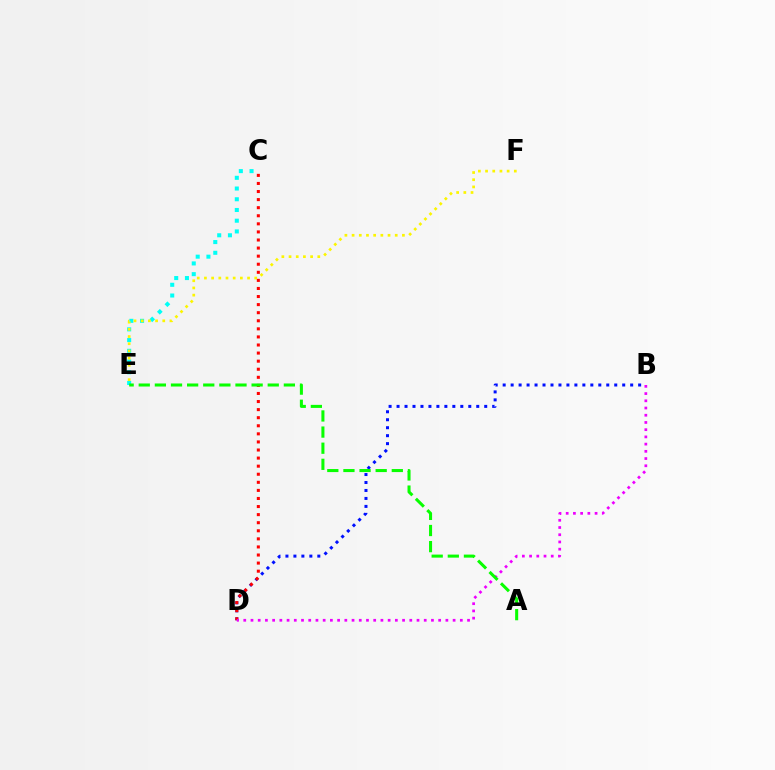{('C', 'E'): [{'color': '#00fff6', 'line_style': 'dotted', 'thickness': 2.91}], ('E', 'F'): [{'color': '#fcf500', 'line_style': 'dotted', 'thickness': 1.95}], ('B', 'D'): [{'color': '#0010ff', 'line_style': 'dotted', 'thickness': 2.17}, {'color': '#ee00ff', 'line_style': 'dotted', 'thickness': 1.96}], ('C', 'D'): [{'color': '#ff0000', 'line_style': 'dotted', 'thickness': 2.19}], ('A', 'E'): [{'color': '#08ff00', 'line_style': 'dashed', 'thickness': 2.19}]}